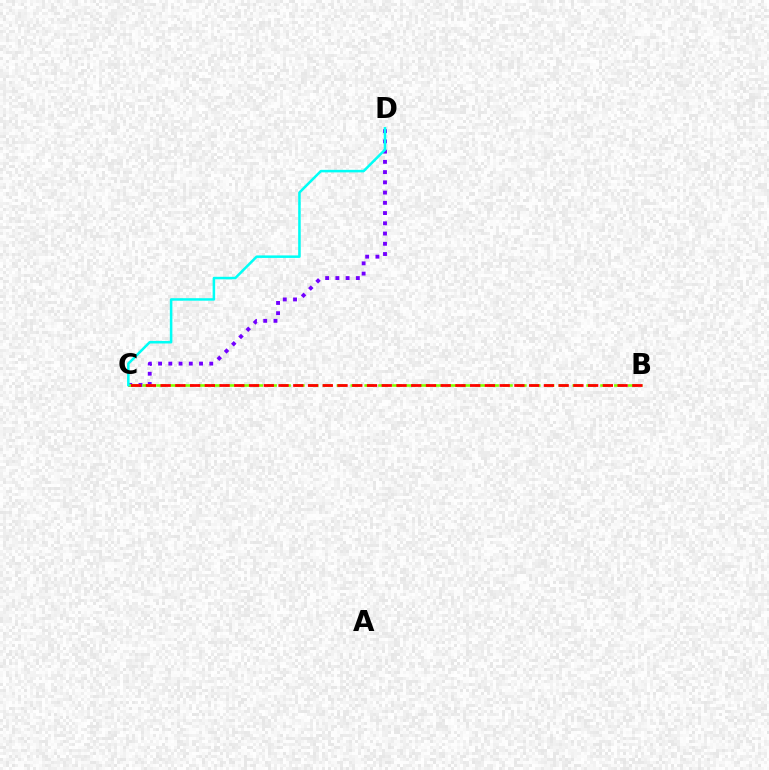{('C', 'D'): [{'color': '#7200ff', 'line_style': 'dotted', 'thickness': 2.78}, {'color': '#00fff6', 'line_style': 'solid', 'thickness': 1.82}], ('B', 'C'): [{'color': '#84ff00', 'line_style': 'dashed', 'thickness': 1.88}, {'color': '#ff0000', 'line_style': 'dashed', 'thickness': 2.0}]}